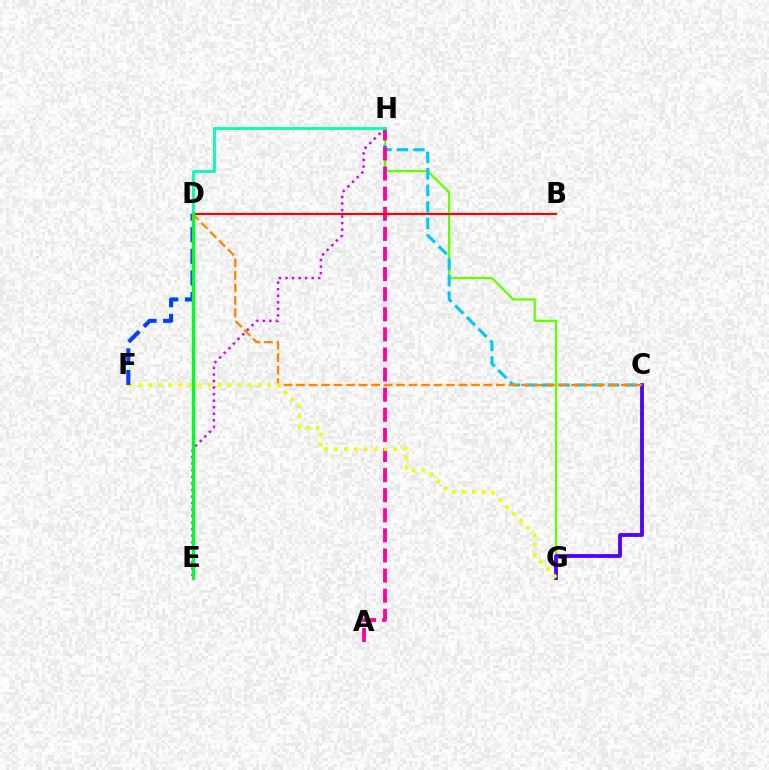{('G', 'H'): [{'color': '#66ff00', 'line_style': 'solid', 'thickness': 1.65}], ('E', 'H'): [{'color': '#d600ff', 'line_style': 'dotted', 'thickness': 1.78}], ('C', 'G'): [{'color': '#4f00ff', 'line_style': 'solid', 'thickness': 2.74}], ('C', 'H'): [{'color': '#00c7ff', 'line_style': 'dashed', 'thickness': 2.24}], ('A', 'H'): [{'color': '#ff00a0', 'line_style': 'dashed', 'thickness': 2.73}], ('C', 'D'): [{'color': '#ff8800', 'line_style': 'dashed', 'thickness': 1.7}], ('D', 'H'): [{'color': '#00ffaf', 'line_style': 'solid', 'thickness': 2.0}], ('B', 'D'): [{'color': '#ff0000', 'line_style': 'solid', 'thickness': 1.57}], ('F', 'G'): [{'color': '#eeff00', 'line_style': 'dotted', 'thickness': 2.69}], ('D', 'F'): [{'color': '#003fff', 'line_style': 'dashed', 'thickness': 2.93}], ('D', 'E'): [{'color': '#00ff27', 'line_style': 'solid', 'thickness': 2.44}]}